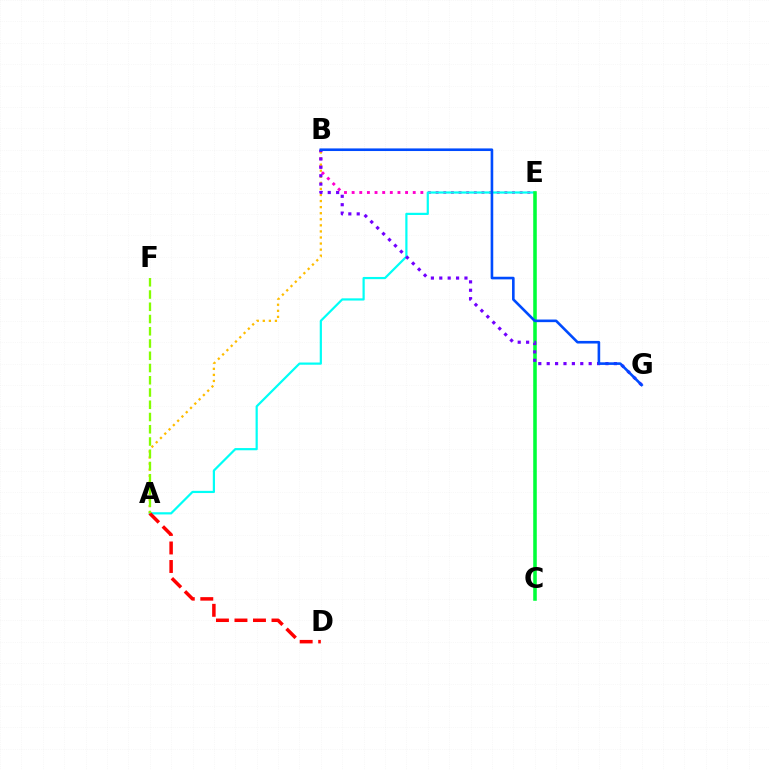{('B', 'E'): [{'color': '#ff00cf', 'line_style': 'dotted', 'thickness': 2.08}], ('A', 'E'): [{'color': '#00fff6', 'line_style': 'solid', 'thickness': 1.59}], ('A', 'D'): [{'color': '#ff0000', 'line_style': 'dashed', 'thickness': 2.52}], ('A', 'B'): [{'color': '#ffbd00', 'line_style': 'dotted', 'thickness': 1.65}], ('A', 'F'): [{'color': '#84ff00', 'line_style': 'dashed', 'thickness': 1.66}], ('C', 'E'): [{'color': '#00ff39', 'line_style': 'solid', 'thickness': 2.56}], ('B', 'G'): [{'color': '#7200ff', 'line_style': 'dotted', 'thickness': 2.28}, {'color': '#004bff', 'line_style': 'solid', 'thickness': 1.88}]}